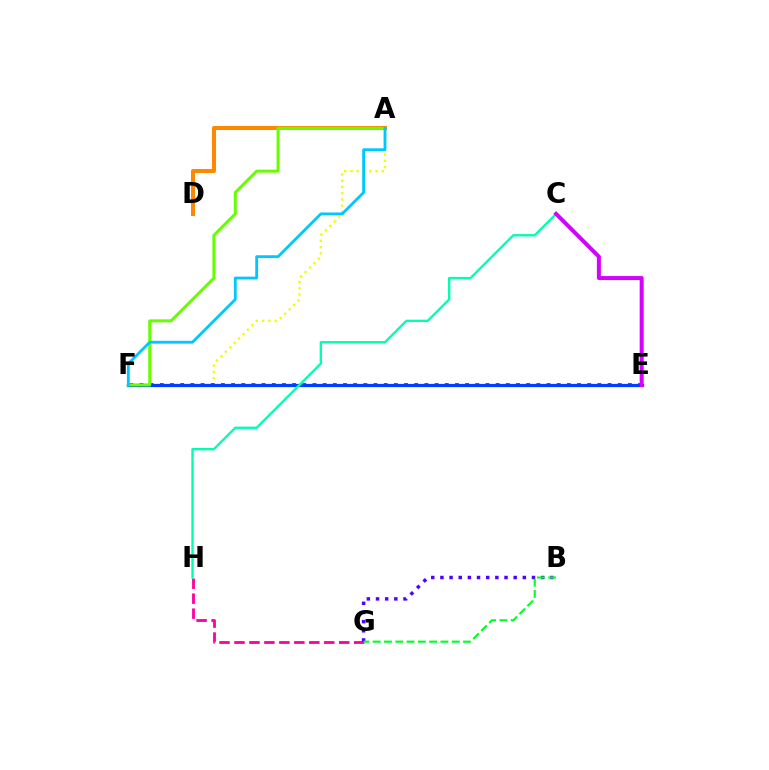{('A', 'F'): [{'color': '#eeff00', 'line_style': 'dotted', 'thickness': 1.7}, {'color': '#66ff00', 'line_style': 'solid', 'thickness': 2.15}, {'color': '#00c7ff', 'line_style': 'solid', 'thickness': 2.03}], ('A', 'D'): [{'color': '#ff8800', 'line_style': 'solid', 'thickness': 2.9}], ('G', 'H'): [{'color': '#ff00a0', 'line_style': 'dashed', 'thickness': 2.03}], ('E', 'F'): [{'color': '#ff0000', 'line_style': 'dotted', 'thickness': 2.76}, {'color': '#003fff', 'line_style': 'solid', 'thickness': 2.32}], ('B', 'G'): [{'color': '#4f00ff', 'line_style': 'dotted', 'thickness': 2.49}, {'color': '#00ff27', 'line_style': 'dashed', 'thickness': 1.53}], ('C', 'H'): [{'color': '#00ffaf', 'line_style': 'solid', 'thickness': 1.69}], ('C', 'E'): [{'color': '#d600ff', 'line_style': 'solid', 'thickness': 2.88}]}